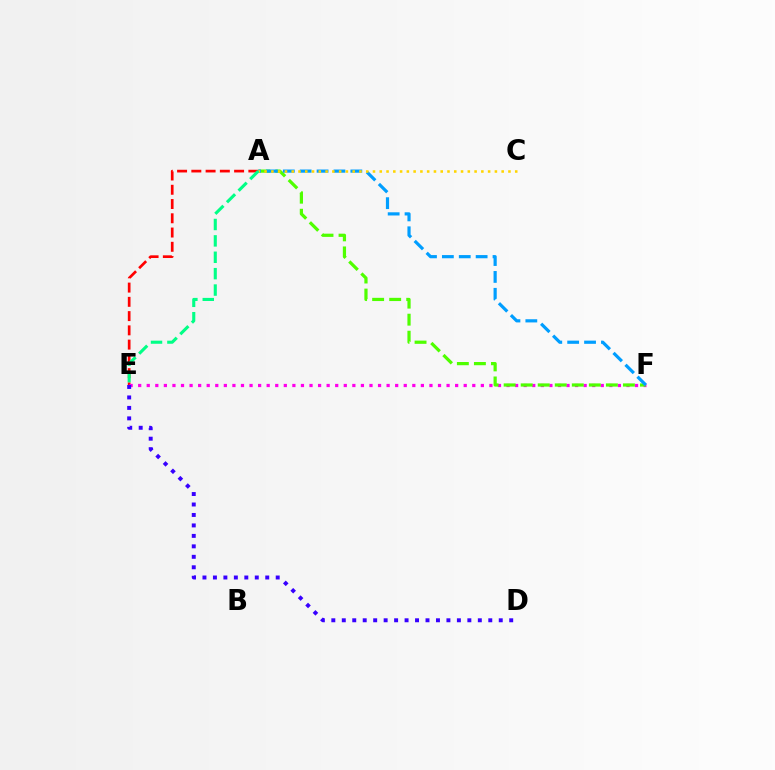{('A', 'E'): [{'color': '#ff0000', 'line_style': 'dashed', 'thickness': 1.94}, {'color': '#00ff86', 'line_style': 'dashed', 'thickness': 2.23}], ('E', 'F'): [{'color': '#ff00ed', 'line_style': 'dotted', 'thickness': 2.33}], ('D', 'E'): [{'color': '#3700ff', 'line_style': 'dotted', 'thickness': 2.84}], ('A', 'F'): [{'color': '#4fff00', 'line_style': 'dashed', 'thickness': 2.31}, {'color': '#009eff', 'line_style': 'dashed', 'thickness': 2.29}], ('A', 'C'): [{'color': '#ffd500', 'line_style': 'dotted', 'thickness': 1.84}]}